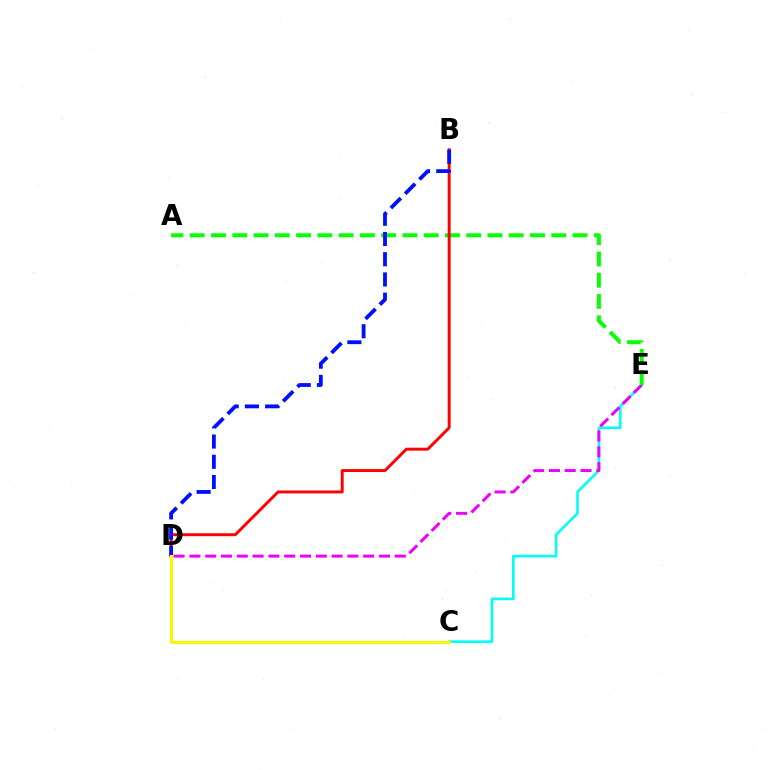{('C', 'E'): [{'color': '#00fff6', 'line_style': 'solid', 'thickness': 1.87}], ('D', 'E'): [{'color': '#ee00ff', 'line_style': 'dashed', 'thickness': 2.15}], ('A', 'E'): [{'color': '#08ff00', 'line_style': 'dashed', 'thickness': 2.89}], ('B', 'D'): [{'color': '#ff0000', 'line_style': 'solid', 'thickness': 2.11}, {'color': '#0010ff', 'line_style': 'dashed', 'thickness': 2.75}], ('C', 'D'): [{'color': '#fcf500', 'line_style': 'solid', 'thickness': 2.17}]}